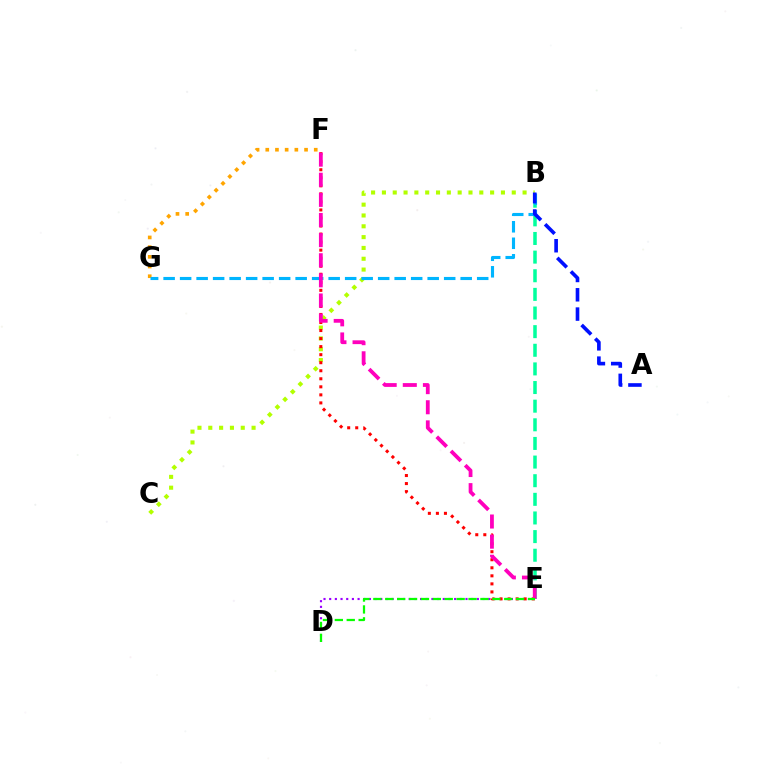{('D', 'E'): [{'color': '#9b00ff', 'line_style': 'dotted', 'thickness': 1.54}, {'color': '#08ff00', 'line_style': 'dashed', 'thickness': 1.62}], ('B', 'C'): [{'color': '#b3ff00', 'line_style': 'dotted', 'thickness': 2.94}], ('F', 'G'): [{'color': '#ffa500', 'line_style': 'dotted', 'thickness': 2.63}], ('B', 'E'): [{'color': '#00ff9d', 'line_style': 'dashed', 'thickness': 2.53}], ('E', 'F'): [{'color': '#ff0000', 'line_style': 'dotted', 'thickness': 2.18}, {'color': '#ff00bd', 'line_style': 'dashed', 'thickness': 2.73}], ('B', 'G'): [{'color': '#00b5ff', 'line_style': 'dashed', 'thickness': 2.24}], ('A', 'B'): [{'color': '#0010ff', 'line_style': 'dashed', 'thickness': 2.62}]}